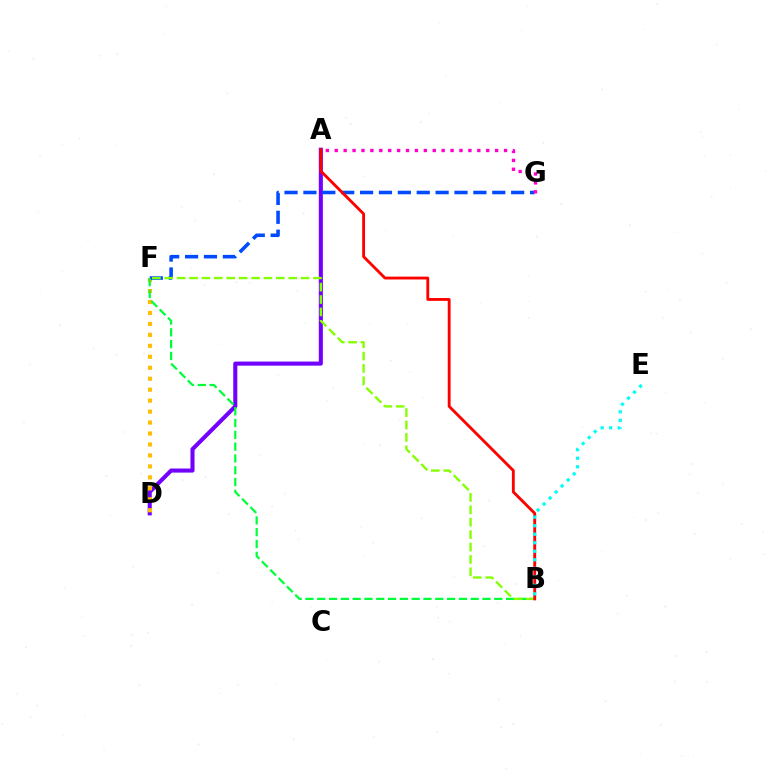{('A', 'D'): [{'color': '#7200ff', 'line_style': 'solid', 'thickness': 2.93}], ('D', 'F'): [{'color': '#ffbd00', 'line_style': 'dotted', 'thickness': 2.98}], ('F', 'G'): [{'color': '#004bff', 'line_style': 'dashed', 'thickness': 2.57}], ('B', 'F'): [{'color': '#00ff39', 'line_style': 'dashed', 'thickness': 1.6}, {'color': '#84ff00', 'line_style': 'dashed', 'thickness': 1.68}], ('A', 'B'): [{'color': '#ff0000', 'line_style': 'solid', 'thickness': 2.05}], ('A', 'G'): [{'color': '#ff00cf', 'line_style': 'dotted', 'thickness': 2.42}], ('B', 'E'): [{'color': '#00fff6', 'line_style': 'dotted', 'thickness': 2.31}]}